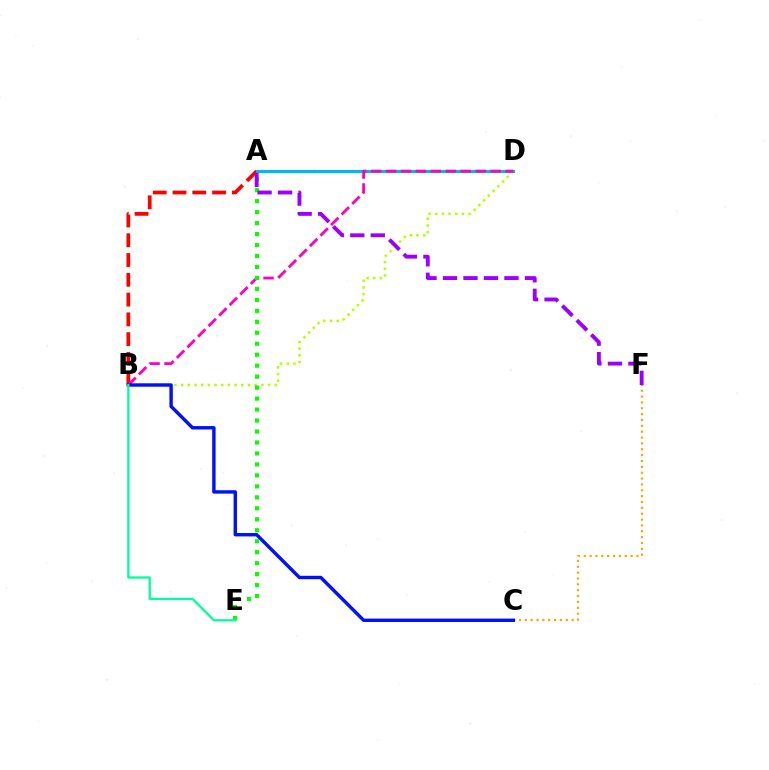{('A', 'B'): [{'color': '#ff0000', 'line_style': 'dashed', 'thickness': 2.69}], ('B', 'D'): [{'color': '#b3ff00', 'line_style': 'dotted', 'thickness': 1.82}, {'color': '#ff00bd', 'line_style': 'dashed', 'thickness': 2.03}], ('A', 'D'): [{'color': '#00b5ff', 'line_style': 'solid', 'thickness': 2.21}], ('C', 'F'): [{'color': '#ffa500', 'line_style': 'dotted', 'thickness': 1.59}], ('B', 'C'): [{'color': '#0010ff', 'line_style': 'solid', 'thickness': 2.45}], ('A', 'E'): [{'color': '#08ff00', 'line_style': 'dotted', 'thickness': 2.98}], ('A', 'F'): [{'color': '#9b00ff', 'line_style': 'dashed', 'thickness': 2.78}], ('B', 'E'): [{'color': '#00ff9d', 'line_style': 'solid', 'thickness': 1.64}]}